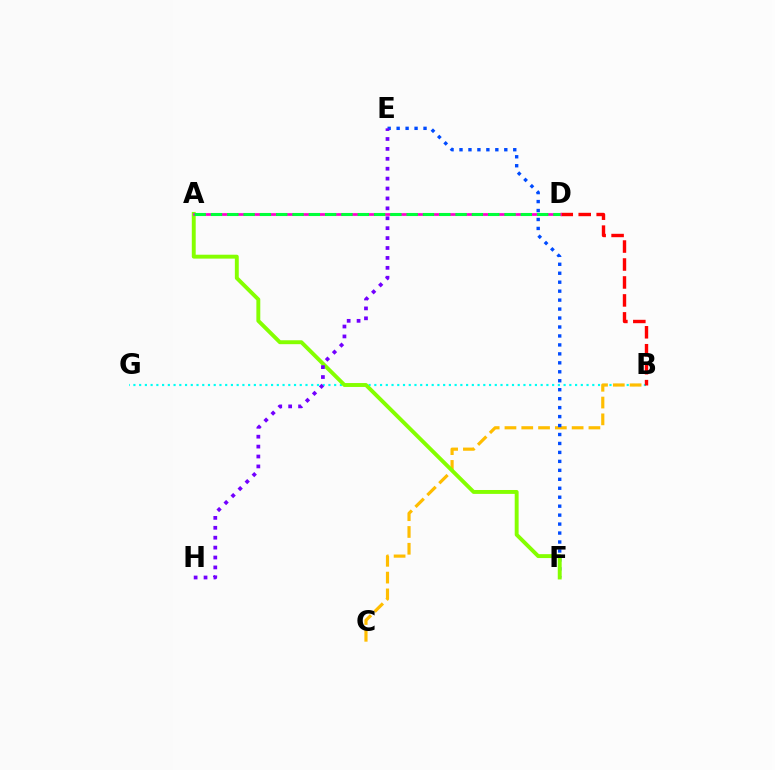{('B', 'G'): [{'color': '#00fff6', 'line_style': 'dotted', 'thickness': 1.56}], ('B', 'C'): [{'color': '#ffbd00', 'line_style': 'dashed', 'thickness': 2.28}], ('B', 'D'): [{'color': '#ff0000', 'line_style': 'dashed', 'thickness': 2.44}], ('E', 'F'): [{'color': '#004bff', 'line_style': 'dotted', 'thickness': 2.43}], ('A', 'F'): [{'color': '#84ff00', 'line_style': 'solid', 'thickness': 2.81}], ('E', 'H'): [{'color': '#7200ff', 'line_style': 'dotted', 'thickness': 2.69}], ('A', 'D'): [{'color': '#ff00cf', 'line_style': 'solid', 'thickness': 1.97}, {'color': '#00ff39', 'line_style': 'dashed', 'thickness': 2.22}]}